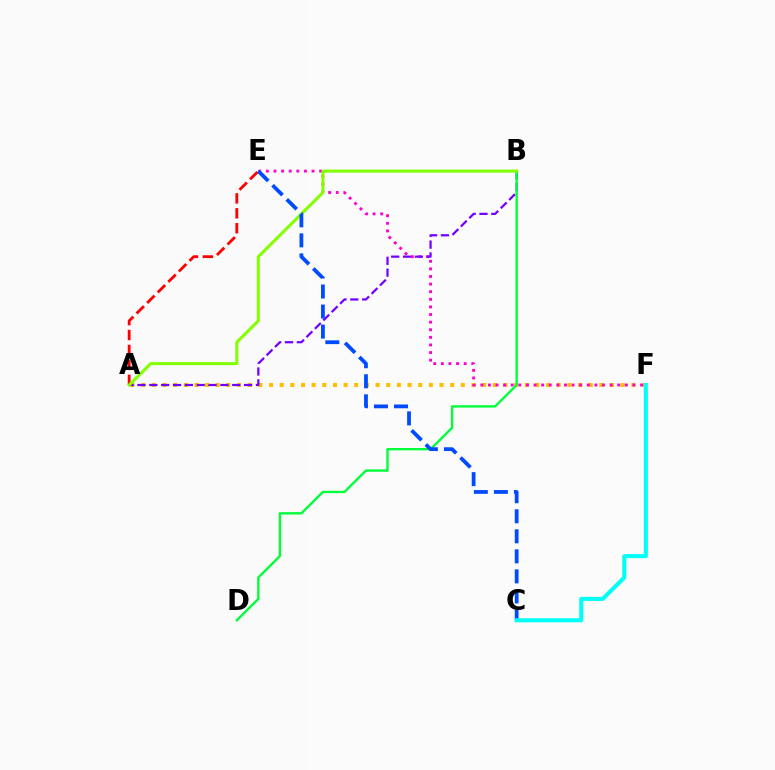{('A', 'F'): [{'color': '#ffbd00', 'line_style': 'dotted', 'thickness': 2.9}], ('E', 'F'): [{'color': '#ff00cf', 'line_style': 'dotted', 'thickness': 2.07}], ('A', 'B'): [{'color': '#7200ff', 'line_style': 'dashed', 'thickness': 1.61}, {'color': '#84ff00', 'line_style': 'solid', 'thickness': 2.21}], ('A', 'E'): [{'color': '#ff0000', 'line_style': 'dashed', 'thickness': 2.03}], ('B', 'D'): [{'color': '#00ff39', 'line_style': 'solid', 'thickness': 1.7}], ('C', 'E'): [{'color': '#004bff', 'line_style': 'dashed', 'thickness': 2.72}], ('C', 'F'): [{'color': '#00fff6', 'line_style': 'solid', 'thickness': 2.93}]}